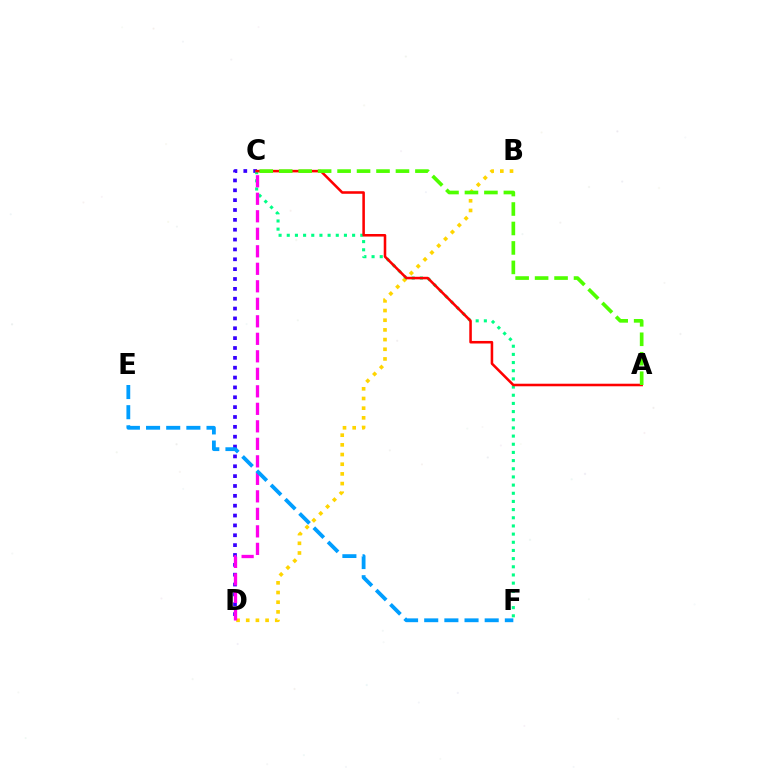{('C', 'D'): [{'color': '#3700ff', 'line_style': 'dotted', 'thickness': 2.68}, {'color': '#ff00ed', 'line_style': 'dashed', 'thickness': 2.38}], ('B', 'D'): [{'color': '#ffd500', 'line_style': 'dotted', 'thickness': 2.63}], ('C', 'F'): [{'color': '#00ff86', 'line_style': 'dotted', 'thickness': 2.22}], ('A', 'C'): [{'color': '#ff0000', 'line_style': 'solid', 'thickness': 1.84}, {'color': '#4fff00', 'line_style': 'dashed', 'thickness': 2.64}], ('E', 'F'): [{'color': '#009eff', 'line_style': 'dashed', 'thickness': 2.74}]}